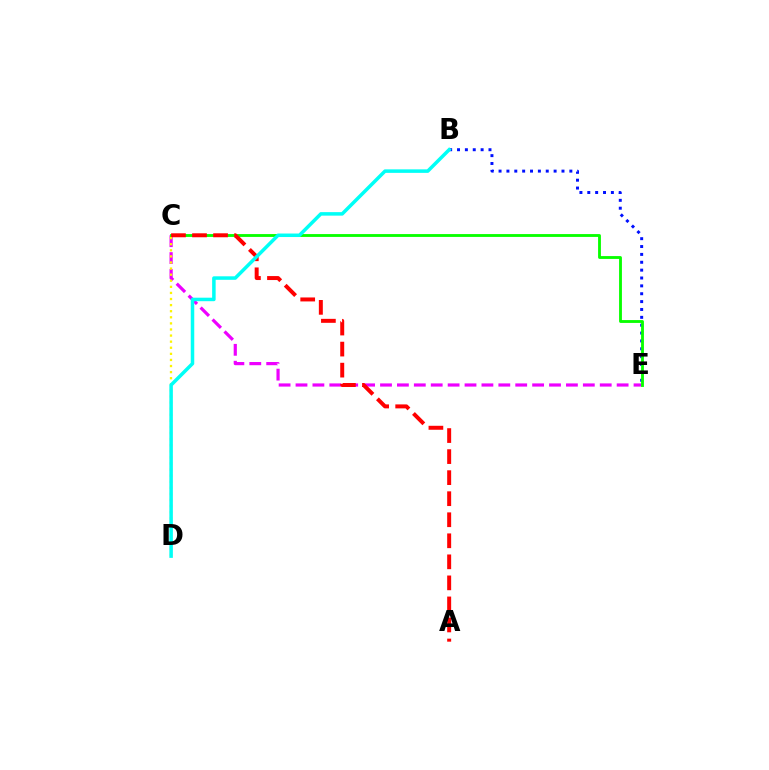{('B', 'E'): [{'color': '#0010ff', 'line_style': 'dotted', 'thickness': 2.14}], ('C', 'E'): [{'color': '#ee00ff', 'line_style': 'dashed', 'thickness': 2.3}, {'color': '#08ff00', 'line_style': 'solid', 'thickness': 2.05}], ('A', 'C'): [{'color': '#ff0000', 'line_style': 'dashed', 'thickness': 2.86}], ('C', 'D'): [{'color': '#fcf500', 'line_style': 'dotted', 'thickness': 1.65}], ('B', 'D'): [{'color': '#00fff6', 'line_style': 'solid', 'thickness': 2.53}]}